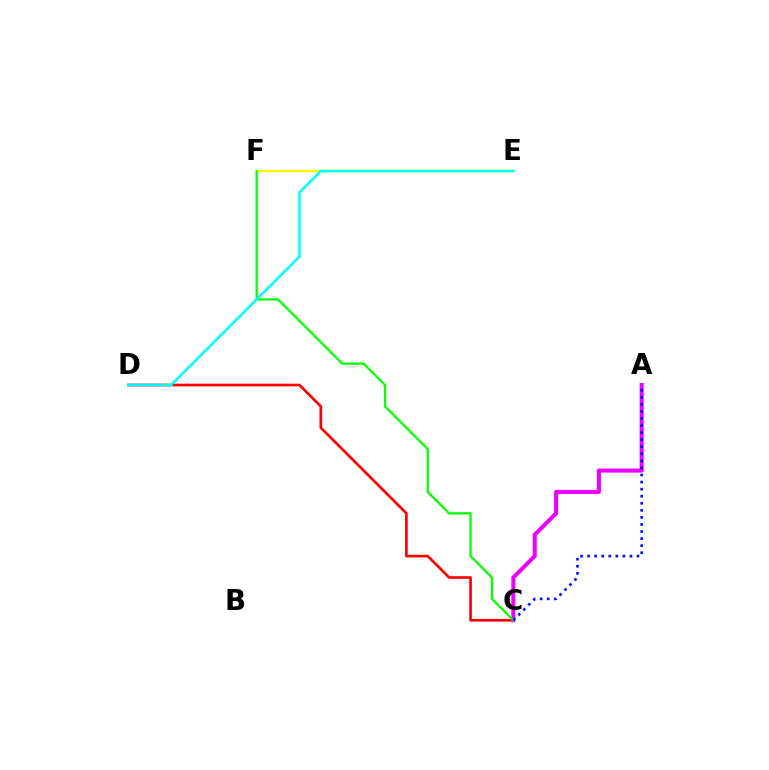{('C', 'D'): [{'color': '#ff0000', 'line_style': 'solid', 'thickness': 1.92}], ('E', 'F'): [{'color': '#fcf500', 'line_style': 'solid', 'thickness': 1.73}], ('A', 'C'): [{'color': '#ee00ff', 'line_style': 'solid', 'thickness': 2.92}, {'color': '#0010ff', 'line_style': 'dotted', 'thickness': 1.92}], ('C', 'F'): [{'color': '#08ff00', 'line_style': 'solid', 'thickness': 1.64}], ('D', 'E'): [{'color': '#00fff6', 'line_style': 'solid', 'thickness': 1.84}]}